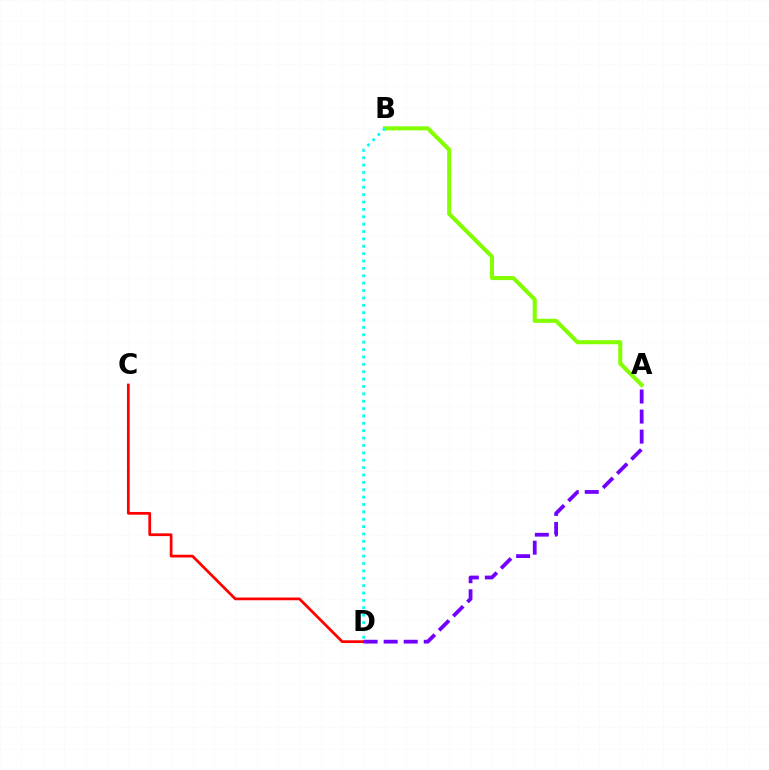{('A', 'B'): [{'color': '#84ff00', 'line_style': 'solid', 'thickness': 2.93}], ('B', 'D'): [{'color': '#00fff6', 'line_style': 'dotted', 'thickness': 2.0}], ('C', 'D'): [{'color': '#ff0000', 'line_style': 'solid', 'thickness': 1.98}], ('A', 'D'): [{'color': '#7200ff', 'line_style': 'dashed', 'thickness': 2.72}]}